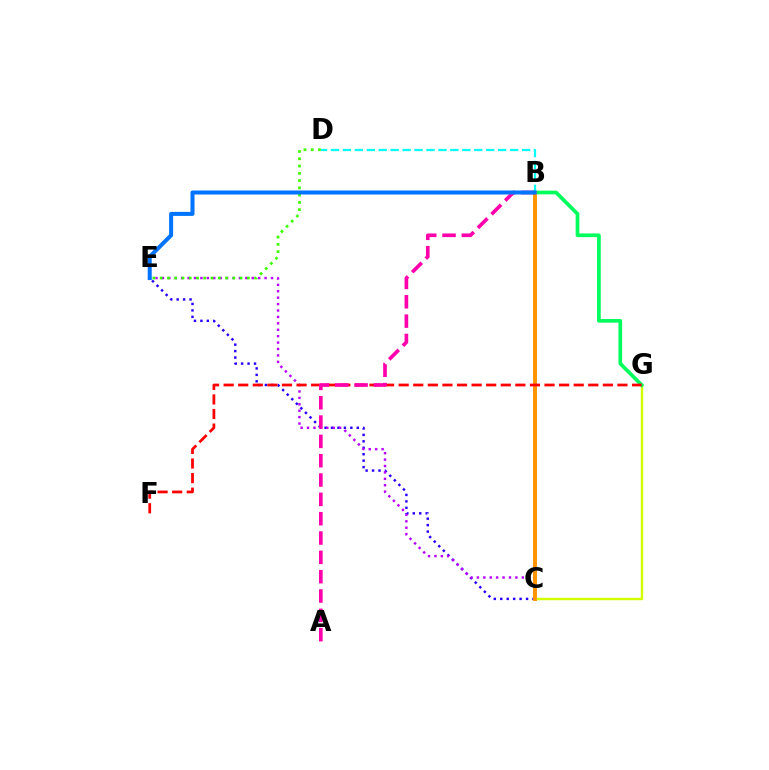{('C', 'E'): [{'color': '#2500ff', 'line_style': 'dotted', 'thickness': 1.75}, {'color': '#b900ff', 'line_style': 'dotted', 'thickness': 1.74}], ('C', 'G'): [{'color': '#d1ff00', 'line_style': 'solid', 'thickness': 1.74}], ('B', 'G'): [{'color': '#00ff5c', 'line_style': 'solid', 'thickness': 2.66}], ('B', 'D'): [{'color': '#00fff6', 'line_style': 'dashed', 'thickness': 1.62}], ('D', 'E'): [{'color': '#3dff00', 'line_style': 'dotted', 'thickness': 1.97}], ('B', 'C'): [{'color': '#ff9400', 'line_style': 'solid', 'thickness': 2.85}], ('F', 'G'): [{'color': '#ff0000', 'line_style': 'dashed', 'thickness': 1.98}], ('A', 'B'): [{'color': '#ff00ac', 'line_style': 'dashed', 'thickness': 2.63}], ('B', 'E'): [{'color': '#0074ff', 'line_style': 'solid', 'thickness': 2.9}]}